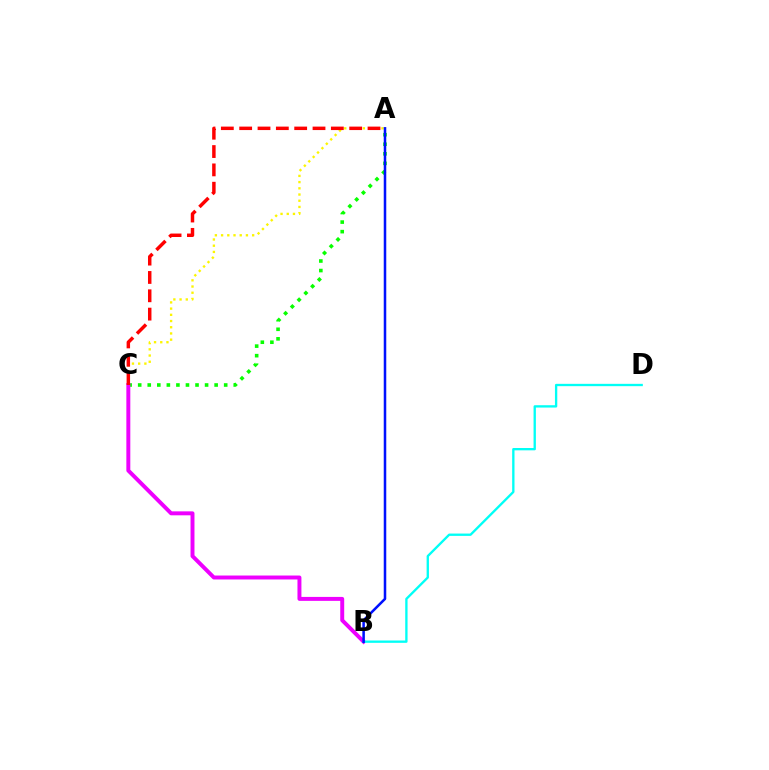{('A', 'C'): [{'color': '#fcf500', 'line_style': 'dotted', 'thickness': 1.69}, {'color': '#08ff00', 'line_style': 'dotted', 'thickness': 2.6}, {'color': '#ff0000', 'line_style': 'dashed', 'thickness': 2.49}], ('B', 'C'): [{'color': '#ee00ff', 'line_style': 'solid', 'thickness': 2.84}], ('B', 'D'): [{'color': '#00fff6', 'line_style': 'solid', 'thickness': 1.68}], ('A', 'B'): [{'color': '#0010ff', 'line_style': 'solid', 'thickness': 1.82}]}